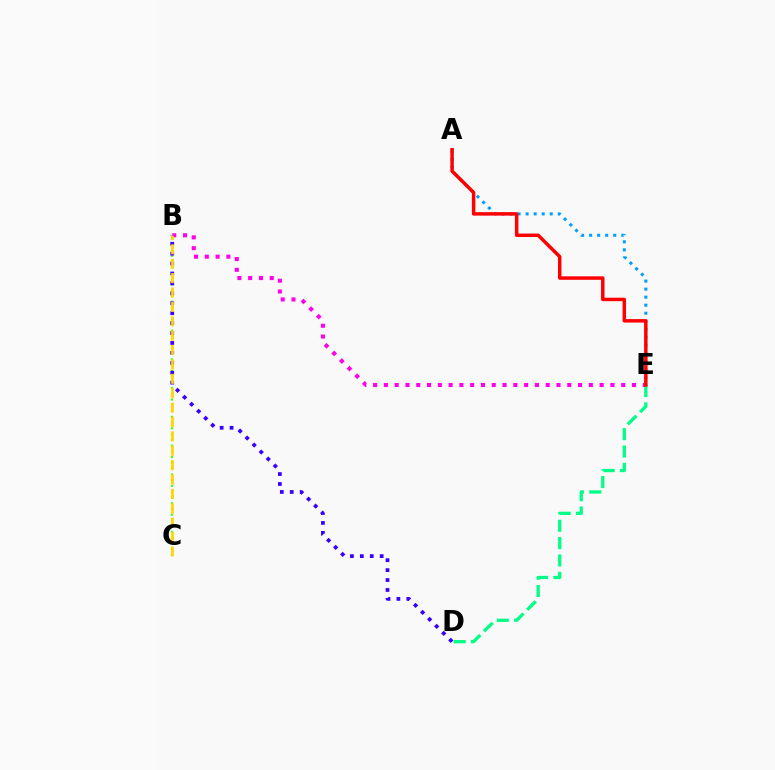{('A', 'E'): [{'color': '#009eff', 'line_style': 'dotted', 'thickness': 2.18}, {'color': '#ff0000', 'line_style': 'solid', 'thickness': 2.5}], ('B', 'C'): [{'color': '#4fff00', 'line_style': 'dotted', 'thickness': 1.56}, {'color': '#ffd500', 'line_style': 'dashed', 'thickness': 1.95}], ('B', 'E'): [{'color': '#ff00ed', 'line_style': 'dotted', 'thickness': 2.93}], ('B', 'D'): [{'color': '#3700ff', 'line_style': 'dotted', 'thickness': 2.7}], ('D', 'E'): [{'color': '#00ff86', 'line_style': 'dashed', 'thickness': 2.36}]}